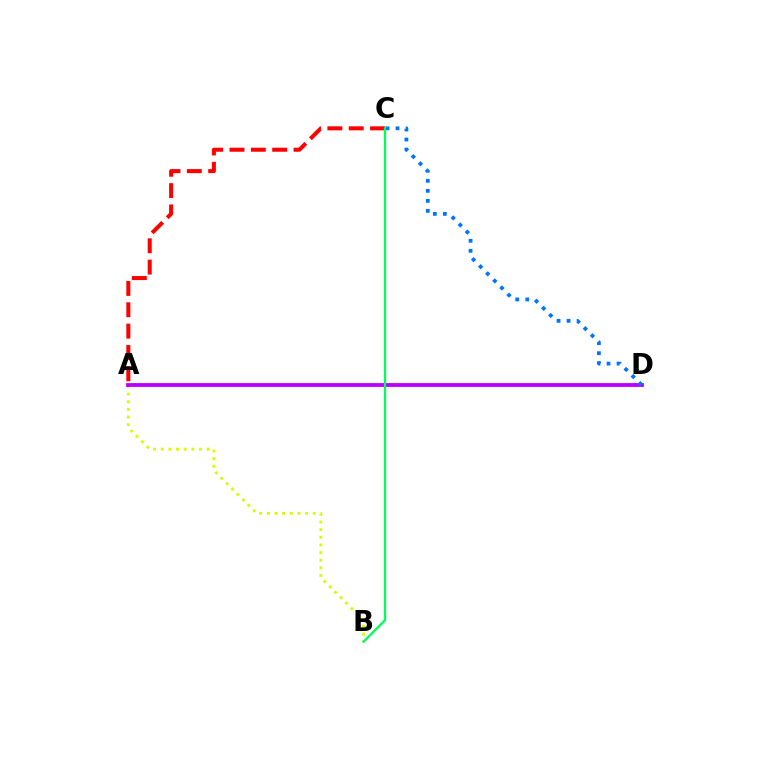{('A', 'B'): [{'color': '#d1ff00', 'line_style': 'dotted', 'thickness': 2.08}], ('A', 'C'): [{'color': '#ff0000', 'line_style': 'dashed', 'thickness': 2.9}], ('A', 'D'): [{'color': '#b900ff', 'line_style': 'solid', 'thickness': 2.75}], ('C', 'D'): [{'color': '#0074ff', 'line_style': 'dotted', 'thickness': 2.73}], ('B', 'C'): [{'color': '#00ff5c', 'line_style': 'solid', 'thickness': 1.66}]}